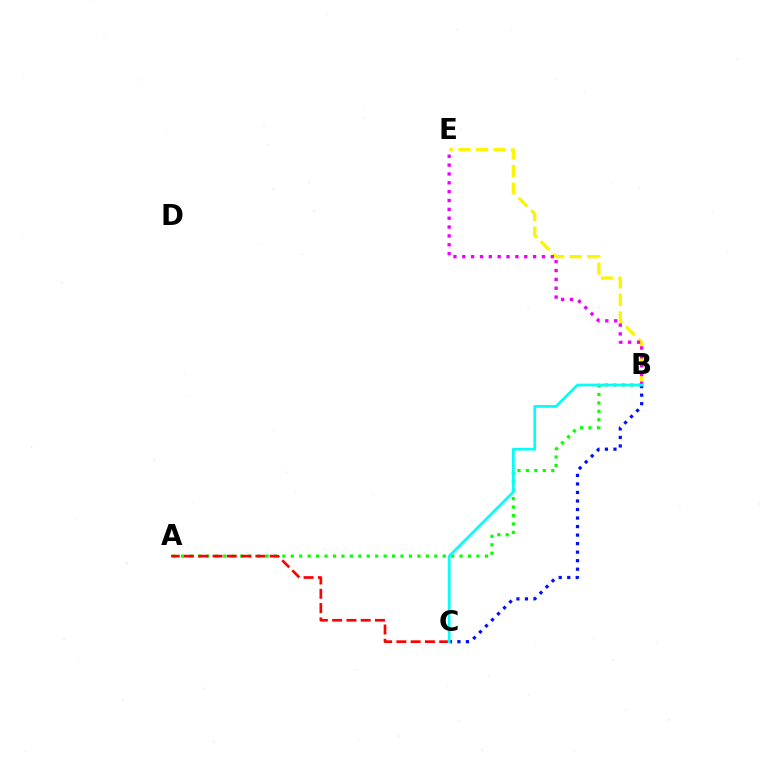{('B', 'E'): [{'color': '#fcf500', 'line_style': 'dashed', 'thickness': 2.39}, {'color': '#ee00ff', 'line_style': 'dotted', 'thickness': 2.4}], ('A', 'B'): [{'color': '#08ff00', 'line_style': 'dotted', 'thickness': 2.29}], ('A', 'C'): [{'color': '#ff0000', 'line_style': 'dashed', 'thickness': 1.94}], ('B', 'C'): [{'color': '#0010ff', 'line_style': 'dotted', 'thickness': 2.32}, {'color': '#00fff6', 'line_style': 'solid', 'thickness': 1.95}]}